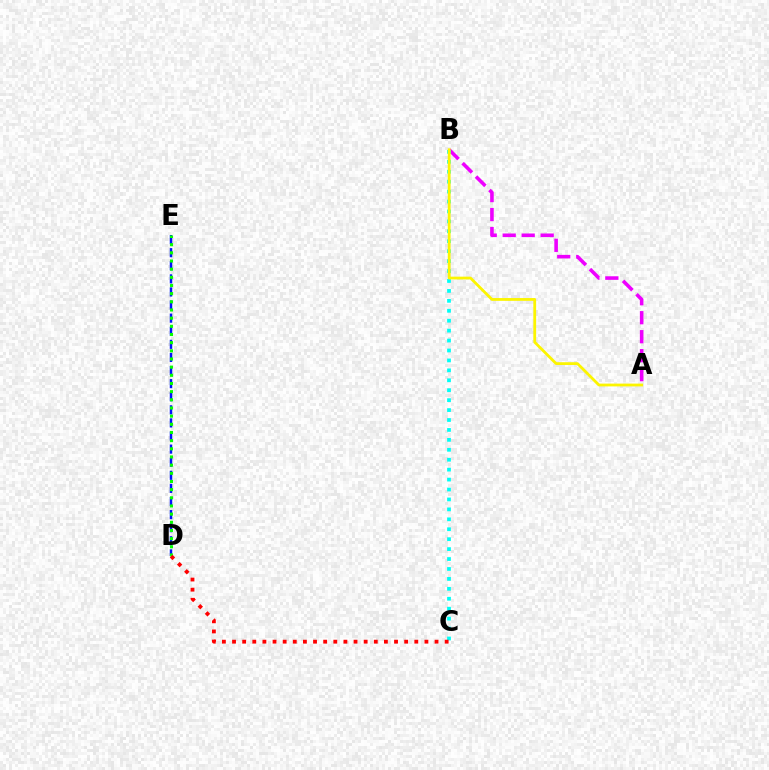{('A', 'B'): [{'color': '#ee00ff', 'line_style': 'dashed', 'thickness': 2.58}, {'color': '#fcf500', 'line_style': 'solid', 'thickness': 2.01}], ('D', 'E'): [{'color': '#0010ff', 'line_style': 'dashed', 'thickness': 1.78}, {'color': '#08ff00', 'line_style': 'dotted', 'thickness': 2.22}], ('B', 'C'): [{'color': '#00fff6', 'line_style': 'dotted', 'thickness': 2.7}], ('C', 'D'): [{'color': '#ff0000', 'line_style': 'dotted', 'thickness': 2.75}]}